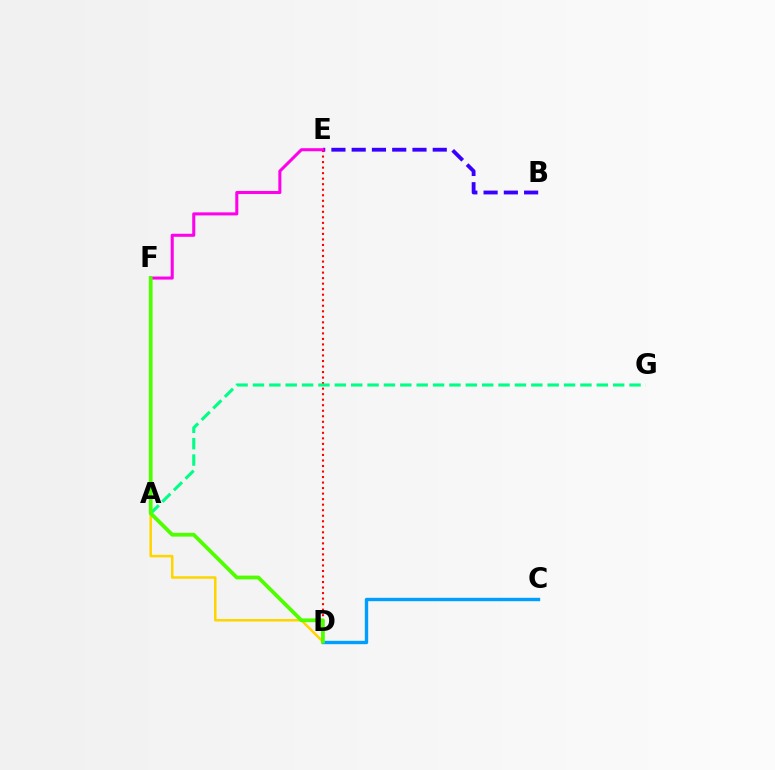{('B', 'E'): [{'color': '#3700ff', 'line_style': 'dashed', 'thickness': 2.75}], ('D', 'E'): [{'color': '#ff0000', 'line_style': 'dotted', 'thickness': 1.5}], ('A', 'D'): [{'color': '#ffd500', 'line_style': 'solid', 'thickness': 1.82}], ('E', 'F'): [{'color': '#ff00ed', 'line_style': 'solid', 'thickness': 2.19}], ('C', 'D'): [{'color': '#009eff', 'line_style': 'solid', 'thickness': 2.44}], ('A', 'G'): [{'color': '#00ff86', 'line_style': 'dashed', 'thickness': 2.22}], ('D', 'F'): [{'color': '#4fff00', 'line_style': 'solid', 'thickness': 2.72}]}